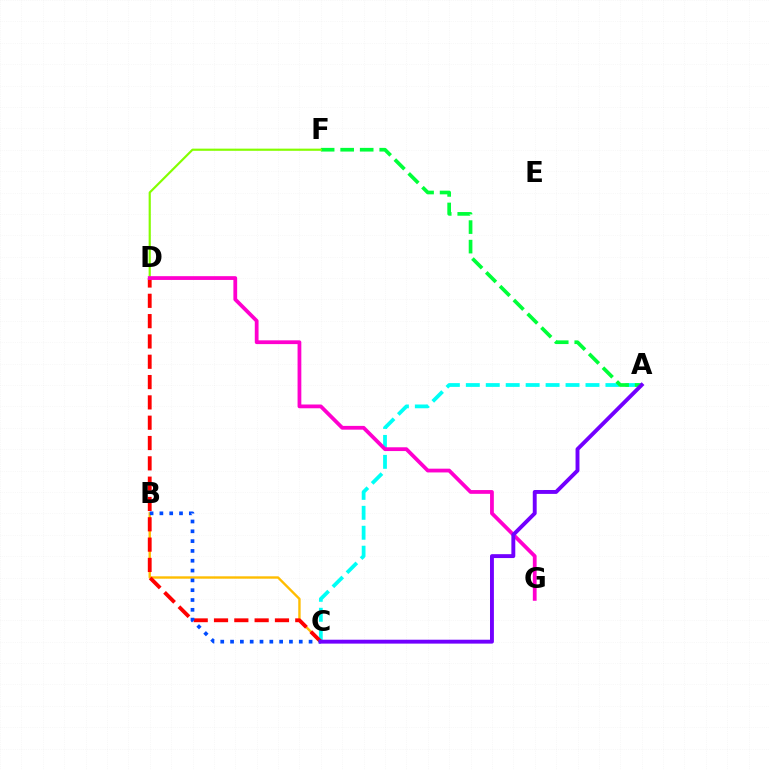{('A', 'C'): [{'color': '#00fff6', 'line_style': 'dashed', 'thickness': 2.71}, {'color': '#7200ff', 'line_style': 'solid', 'thickness': 2.81}], ('B', 'C'): [{'color': '#ffbd00', 'line_style': 'solid', 'thickness': 1.72}, {'color': '#004bff', 'line_style': 'dotted', 'thickness': 2.67}], ('A', 'F'): [{'color': '#00ff39', 'line_style': 'dashed', 'thickness': 2.65}], ('C', 'D'): [{'color': '#ff0000', 'line_style': 'dashed', 'thickness': 2.76}], ('D', 'F'): [{'color': '#84ff00', 'line_style': 'solid', 'thickness': 1.57}], ('D', 'G'): [{'color': '#ff00cf', 'line_style': 'solid', 'thickness': 2.72}]}